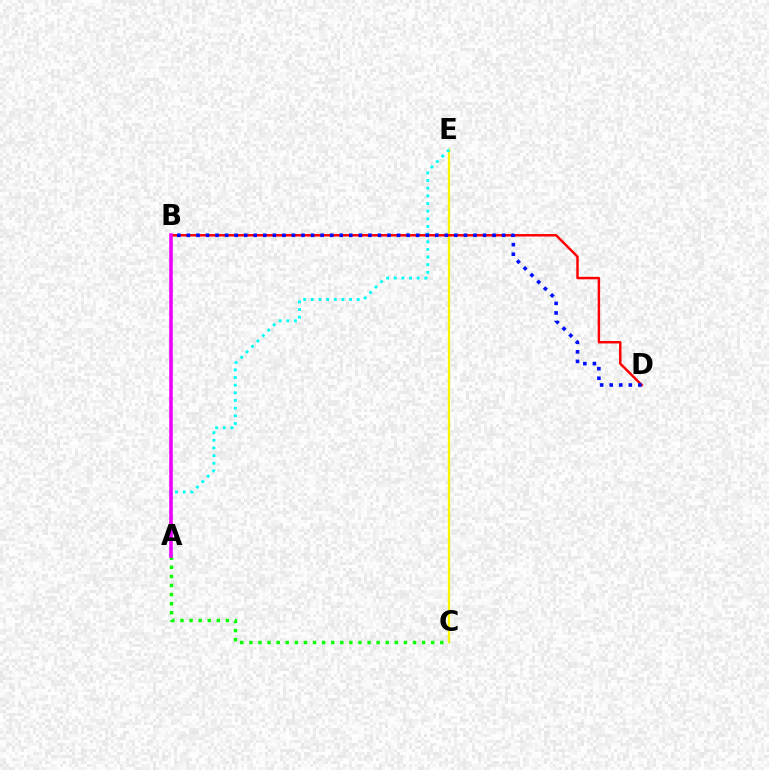{('C', 'E'): [{'color': '#fcf500', 'line_style': 'solid', 'thickness': 1.64}], ('A', 'E'): [{'color': '#00fff6', 'line_style': 'dotted', 'thickness': 2.08}], ('A', 'C'): [{'color': '#08ff00', 'line_style': 'dotted', 'thickness': 2.47}], ('B', 'D'): [{'color': '#ff0000', 'line_style': 'solid', 'thickness': 1.77}, {'color': '#0010ff', 'line_style': 'dotted', 'thickness': 2.6}], ('A', 'B'): [{'color': '#ee00ff', 'line_style': 'solid', 'thickness': 2.57}]}